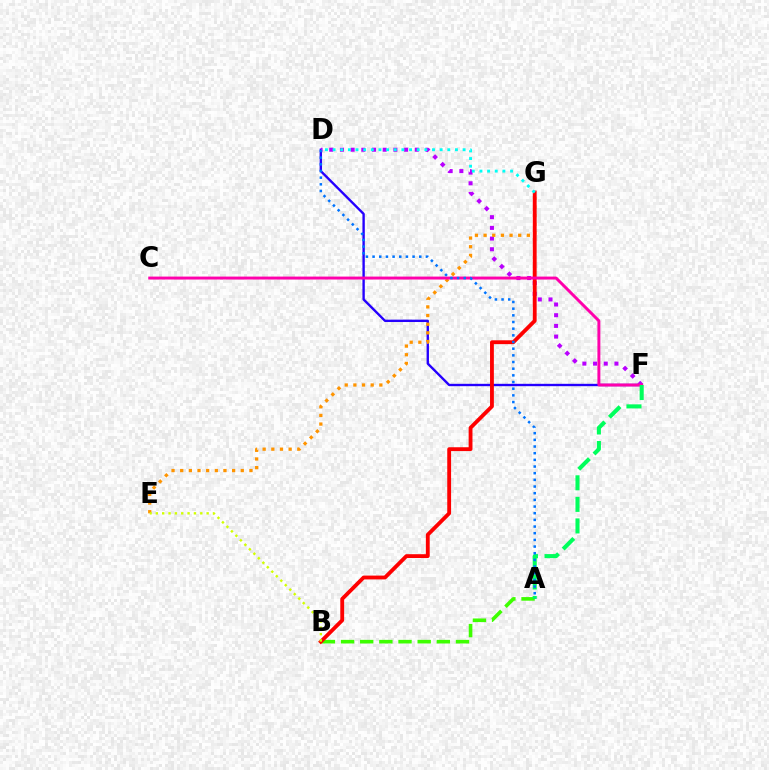{('D', 'F'): [{'color': '#2500ff', 'line_style': 'solid', 'thickness': 1.71}, {'color': '#b900ff', 'line_style': 'dotted', 'thickness': 2.9}], ('A', 'B'): [{'color': '#3dff00', 'line_style': 'dashed', 'thickness': 2.6}], ('E', 'G'): [{'color': '#ff9400', 'line_style': 'dotted', 'thickness': 2.35}], ('B', 'G'): [{'color': '#ff0000', 'line_style': 'solid', 'thickness': 2.76}], ('B', 'E'): [{'color': '#d1ff00', 'line_style': 'dotted', 'thickness': 1.72}], ('D', 'G'): [{'color': '#00fff6', 'line_style': 'dotted', 'thickness': 2.08}], ('C', 'F'): [{'color': '#ff00ac', 'line_style': 'solid', 'thickness': 2.12}], ('A', 'F'): [{'color': '#00ff5c', 'line_style': 'dashed', 'thickness': 2.93}], ('A', 'D'): [{'color': '#0074ff', 'line_style': 'dotted', 'thickness': 1.81}]}